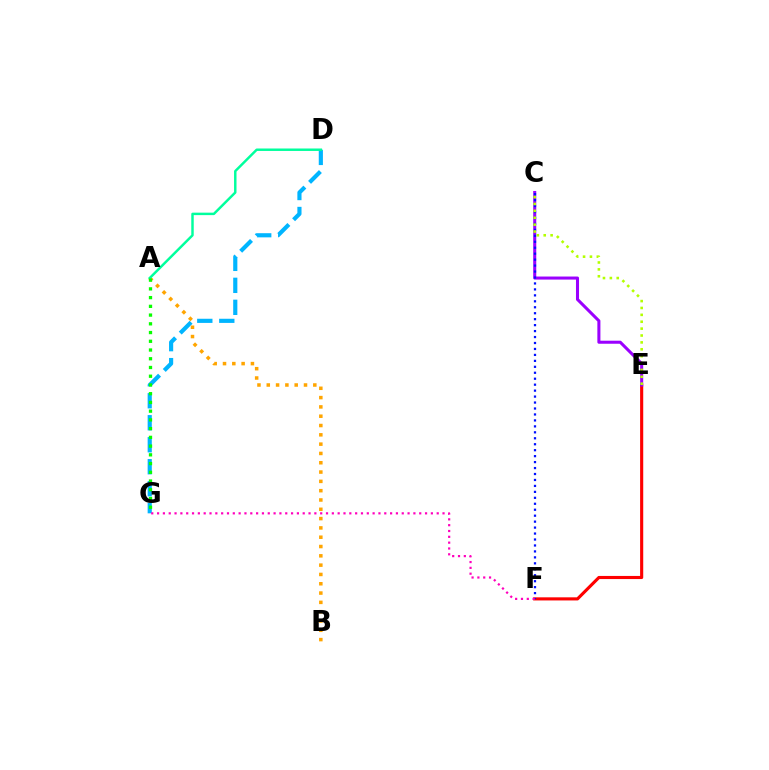{('D', 'G'): [{'color': '#00b5ff', 'line_style': 'dashed', 'thickness': 2.99}], ('E', 'F'): [{'color': '#ff0000', 'line_style': 'solid', 'thickness': 2.24}], ('C', 'E'): [{'color': '#9b00ff', 'line_style': 'solid', 'thickness': 2.19}, {'color': '#b3ff00', 'line_style': 'dotted', 'thickness': 1.87}], ('C', 'F'): [{'color': '#0010ff', 'line_style': 'dotted', 'thickness': 1.62}], ('A', 'B'): [{'color': '#ffa500', 'line_style': 'dotted', 'thickness': 2.53}], ('A', 'D'): [{'color': '#00ff9d', 'line_style': 'solid', 'thickness': 1.77}], ('F', 'G'): [{'color': '#ff00bd', 'line_style': 'dotted', 'thickness': 1.58}], ('A', 'G'): [{'color': '#08ff00', 'line_style': 'dotted', 'thickness': 2.37}]}